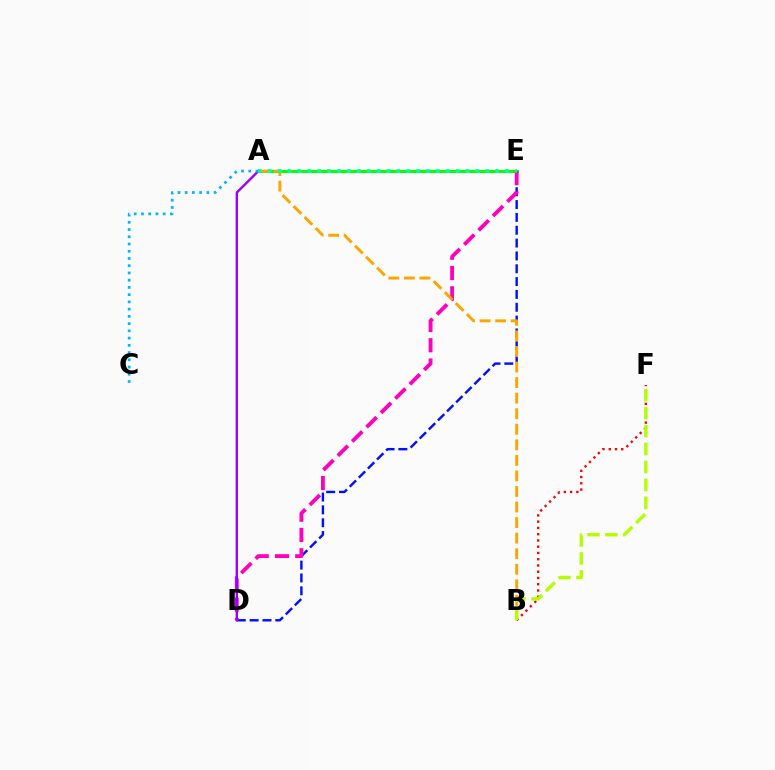{('A', 'E'): [{'color': '#08ff00', 'line_style': 'solid', 'thickness': 2.15}, {'color': '#00ff9d', 'line_style': 'dotted', 'thickness': 2.69}], ('D', 'E'): [{'color': '#0010ff', 'line_style': 'dashed', 'thickness': 1.74}, {'color': '#ff00bd', 'line_style': 'dashed', 'thickness': 2.76}], ('A', 'D'): [{'color': '#9b00ff', 'line_style': 'solid', 'thickness': 1.72}], ('A', 'B'): [{'color': '#ffa500', 'line_style': 'dashed', 'thickness': 2.11}], ('A', 'C'): [{'color': '#00b5ff', 'line_style': 'dotted', 'thickness': 1.97}], ('B', 'F'): [{'color': '#ff0000', 'line_style': 'dotted', 'thickness': 1.7}, {'color': '#b3ff00', 'line_style': 'dashed', 'thickness': 2.44}]}